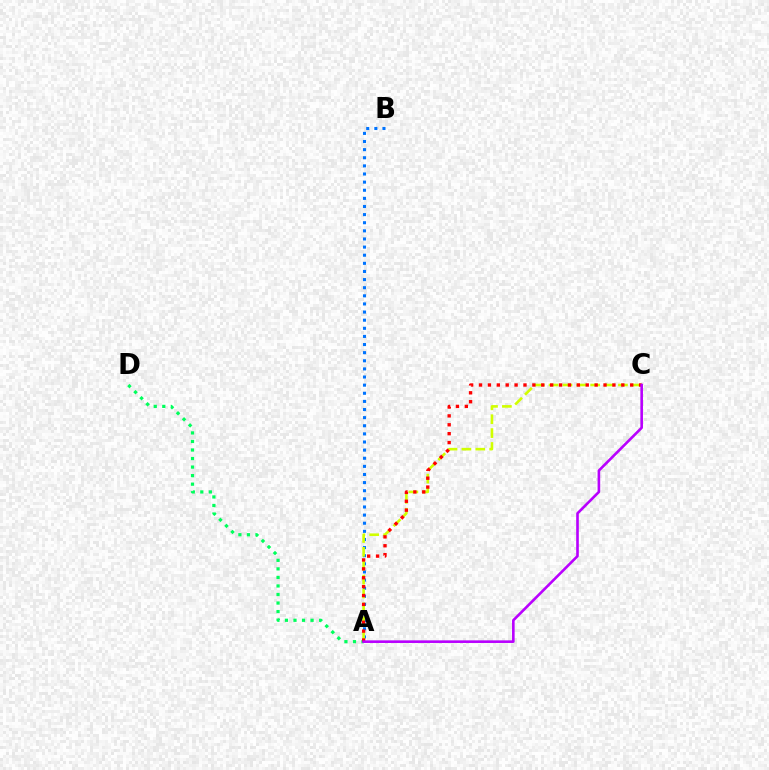{('A', 'D'): [{'color': '#00ff5c', 'line_style': 'dotted', 'thickness': 2.32}], ('A', 'B'): [{'color': '#0074ff', 'line_style': 'dotted', 'thickness': 2.21}], ('A', 'C'): [{'color': '#d1ff00', 'line_style': 'dashed', 'thickness': 1.89}, {'color': '#ff0000', 'line_style': 'dotted', 'thickness': 2.42}, {'color': '#b900ff', 'line_style': 'solid', 'thickness': 1.88}]}